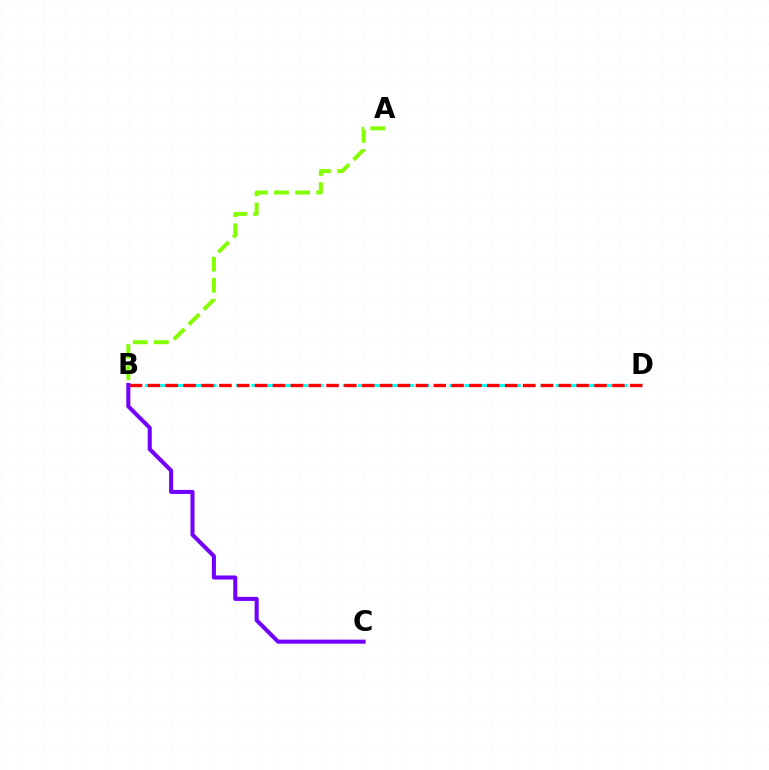{('B', 'D'): [{'color': '#00fff6', 'line_style': 'dashed', 'thickness': 2.07}, {'color': '#ff0000', 'line_style': 'dashed', 'thickness': 2.43}], ('B', 'C'): [{'color': '#7200ff', 'line_style': 'solid', 'thickness': 2.92}], ('A', 'B'): [{'color': '#84ff00', 'line_style': 'dashed', 'thickness': 2.87}]}